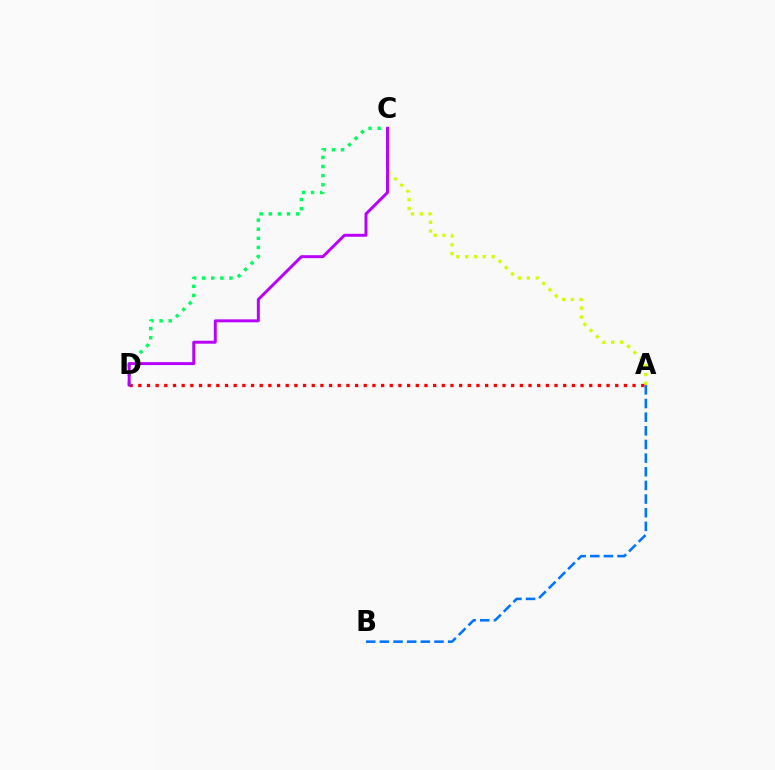{('A', 'C'): [{'color': '#d1ff00', 'line_style': 'dotted', 'thickness': 2.39}], ('A', 'B'): [{'color': '#0074ff', 'line_style': 'dashed', 'thickness': 1.85}], ('A', 'D'): [{'color': '#ff0000', 'line_style': 'dotted', 'thickness': 2.36}], ('C', 'D'): [{'color': '#00ff5c', 'line_style': 'dotted', 'thickness': 2.47}, {'color': '#b900ff', 'line_style': 'solid', 'thickness': 2.13}]}